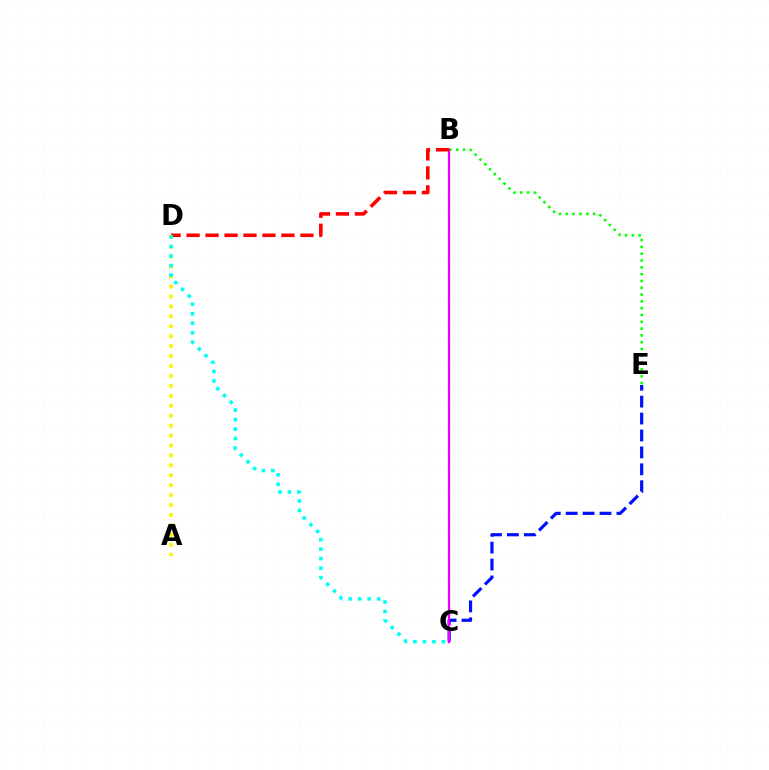{('C', 'E'): [{'color': '#0010ff', 'line_style': 'dashed', 'thickness': 2.3}], ('B', 'E'): [{'color': '#08ff00', 'line_style': 'dotted', 'thickness': 1.85}], ('B', 'C'): [{'color': '#ee00ff', 'line_style': 'solid', 'thickness': 1.63}], ('B', 'D'): [{'color': '#ff0000', 'line_style': 'dashed', 'thickness': 2.58}], ('A', 'D'): [{'color': '#fcf500', 'line_style': 'dotted', 'thickness': 2.7}], ('C', 'D'): [{'color': '#00fff6', 'line_style': 'dotted', 'thickness': 2.58}]}